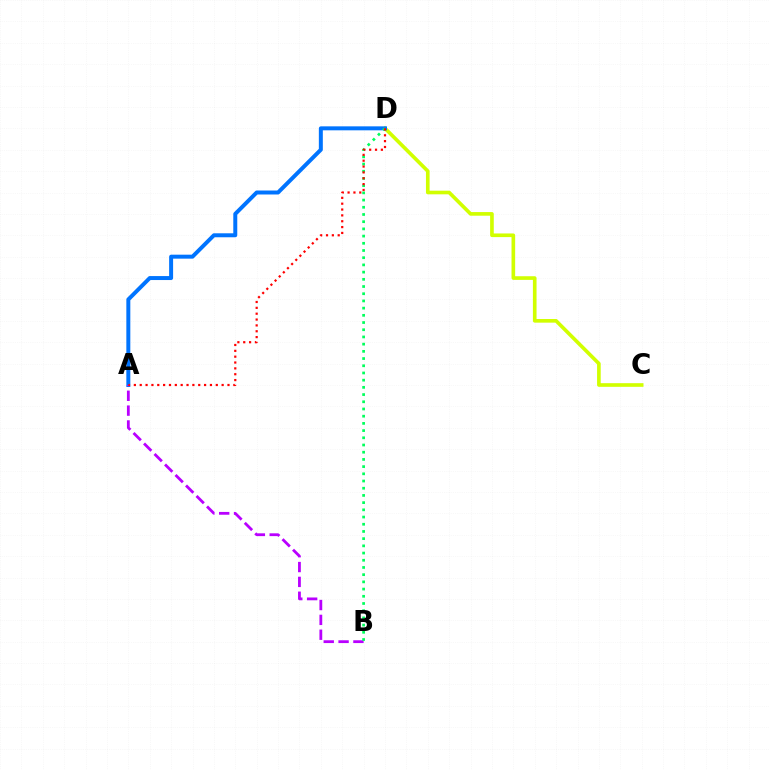{('C', 'D'): [{'color': '#d1ff00', 'line_style': 'solid', 'thickness': 2.63}], ('A', 'D'): [{'color': '#0074ff', 'line_style': 'solid', 'thickness': 2.86}, {'color': '#ff0000', 'line_style': 'dotted', 'thickness': 1.59}], ('A', 'B'): [{'color': '#b900ff', 'line_style': 'dashed', 'thickness': 2.02}], ('B', 'D'): [{'color': '#00ff5c', 'line_style': 'dotted', 'thickness': 1.96}]}